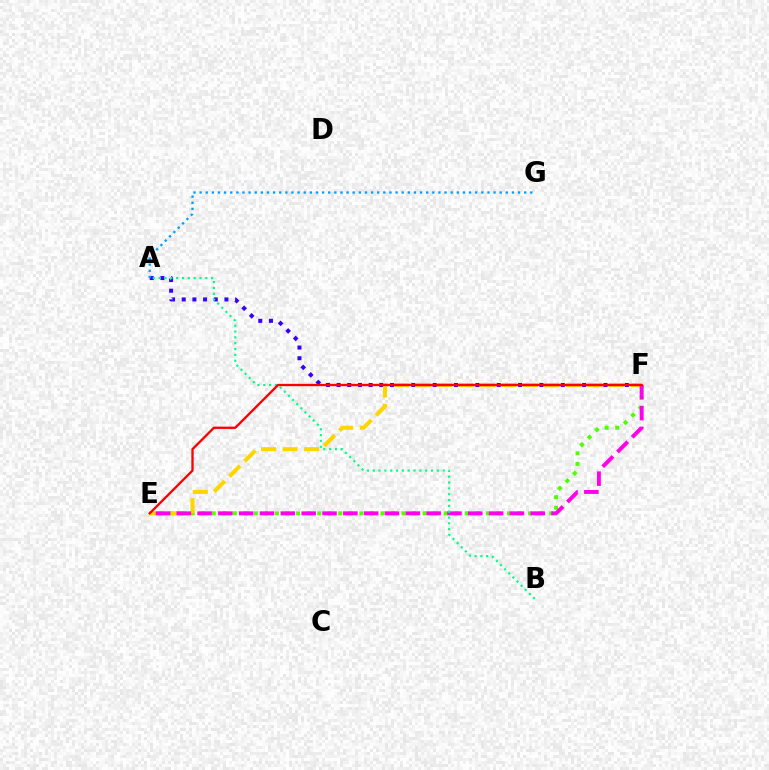{('A', 'F'): [{'color': '#3700ff', 'line_style': 'dotted', 'thickness': 2.9}], ('E', 'F'): [{'color': '#4fff00', 'line_style': 'dotted', 'thickness': 2.87}, {'color': '#ffd500', 'line_style': 'dashed', 'thickness': 2.92}, {'color': '#ff00ed', 'line_style': 'dashed', 'thickness': 2.83}, {'color': '#ff0000', 'line_style': 'solid', 'thickness': 1.66}], ('A', 'G'): [{'color': '#009eff', 'line_style': 'dotted', 'thickness': 1.66}], ('A', 'B'): [{'color': '#00ff86', 'line_style': 'dotted', 'thickness': 1.58}]}